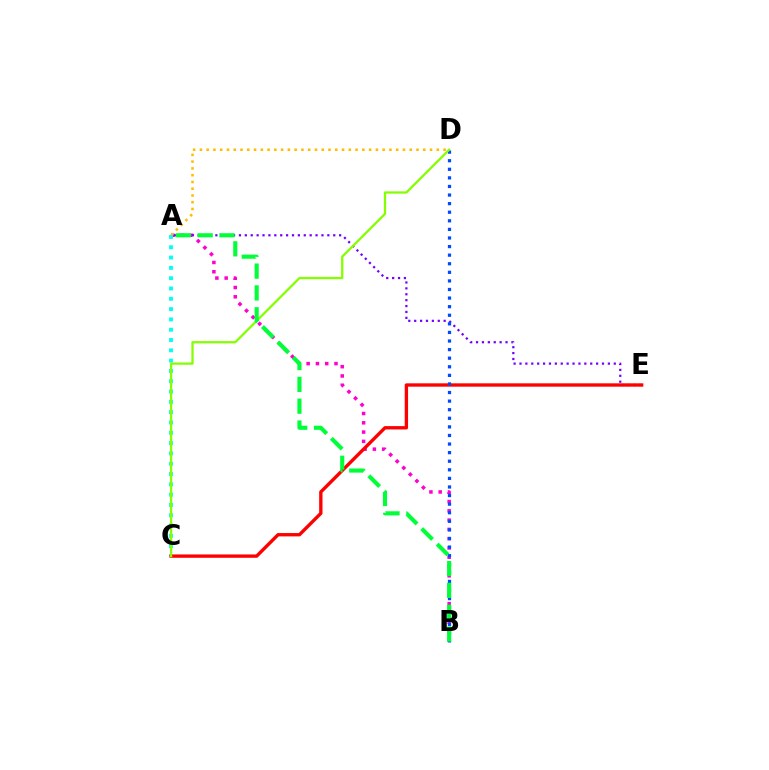{('A', 'B'): [{'color': '#ff00cf', 'line_style': 'dotted', 'thickness': 2.52}, {'color': '#00ff39', 'line_style': 'dashed', 'thickness': 2.97}], ('A', 'E'): [{'color': '#7200ff', 'line_style': 'dotted', 'thickness': 1.6}], ('A', 'D'): [{'color': '#ffbd00', 'line_style': 'dotted', 'thickness': 1.84}], ('A', 'C'): [{'color': '#00fff6', 'line_style': 'dotted', 'thickness': 2.8}], ('C', 'E'): [{'color': '#ff0000', 'line_style': 'solid', 'thickness': 2.41}], ('B', 'D'): [{'color': '#004bff', 'line_style': 'dotted', 'thickness': 2.33}], ('C', 'D'): [{'color': '#84ff00', 'line_style': 'solid', 'thickness': 1.63}]}